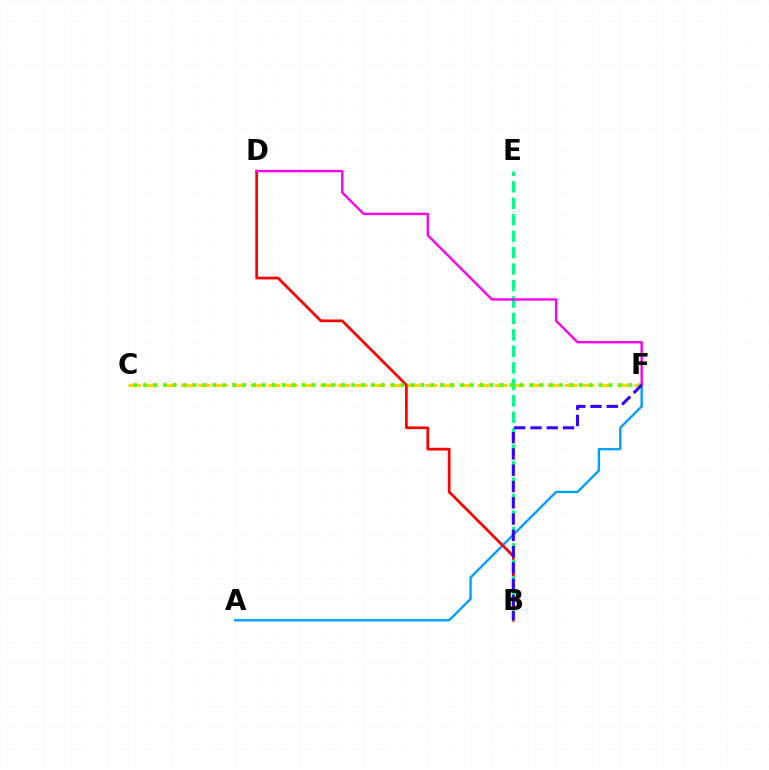{('C', 'F'): [{'color': '#ffd500', 'line_style': 'dashed', 'thickness': 2.37}, {'color': '#4fff00', 'line_style': 'dotted', 'thickness': 2.69}], ('A', 'F'): [{'color': '#009eff', 'line_style': 'solid', 'thickness': 1.71}], ('B', 'D'): [{'color': '#ff0000', 'line_style': 'solid', 'thickness': 1.97}], ('B', 'E'): [{'color': '#00ff86', 'line_style': 'dashed', 'thickness': 2.24}], ('D', 'F'): [{'color': '#ff00ed', 'line_style': 'solid', 'thickness': 1.72}], ('B', 'F'): [{'color': '#3700ff', 'line_style': 'dashed', 'thickness': 2.21}]}